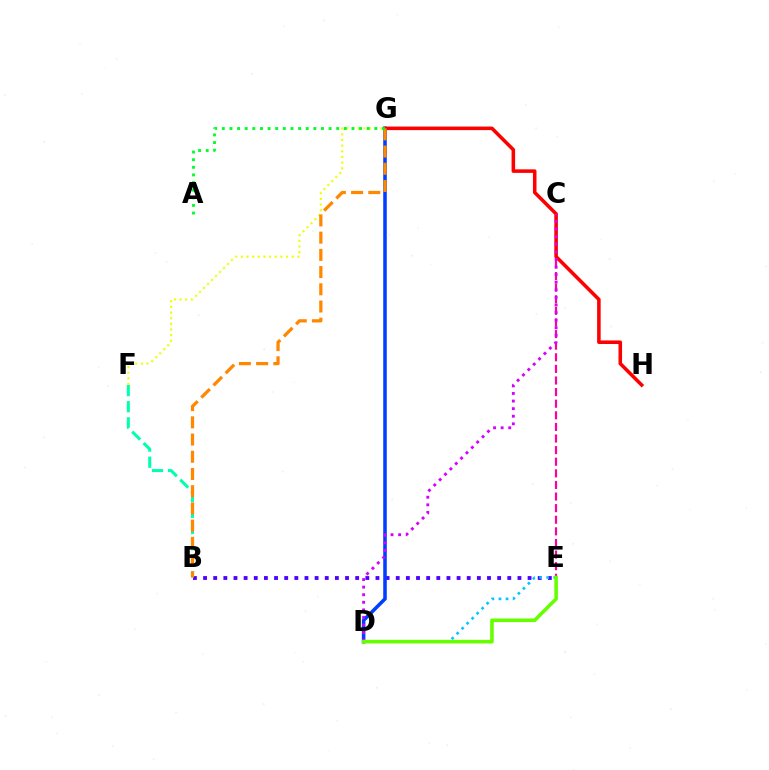{('B', 'E'): [{'color': '#4f00ff', 'line_style': 'dotted', 'thickness': 2.76}], ('C', 'E'): [{'color': '#ff00a0', 'line_style': 'dashed', 'thickness': 1.58}], ('F', 'G'): [{'color': '#eeff00', 'line_style': 'dotted', 'thickness': 1.53}], ('D', 'G'): [{'color': '#003fff', 'line_style': 'solid', 'thickness': 2.56}], ('G', 'H'): [{'color': '#ff0000', 'line_style': 'solid', 'thickness': 2.56}], ('C', 'D'): [{'color': '#d600ff', 'line_style': 'dotted', 'thickness': 2.06}], ('B', 'F'): [{'color': '#00ffaf', 'line_style': 'dashed', 'thickness': 2.19}], ('D', 'E'): [{'color': '#00c7ff', 'line_style': 'dotted', 'thickness': 1.92}, {'color': '#66ff00', 'line_style': 'solid', 'thickness': 2.58}], ('B', 'G'): [{'color': '#ff8800', 'line_style': 'dashed', 'thickness': 2.34}], ('A', 'G'): [{'color': '#00ff27', 'line_style': 'dotted', 'thickness': 2.07}]}